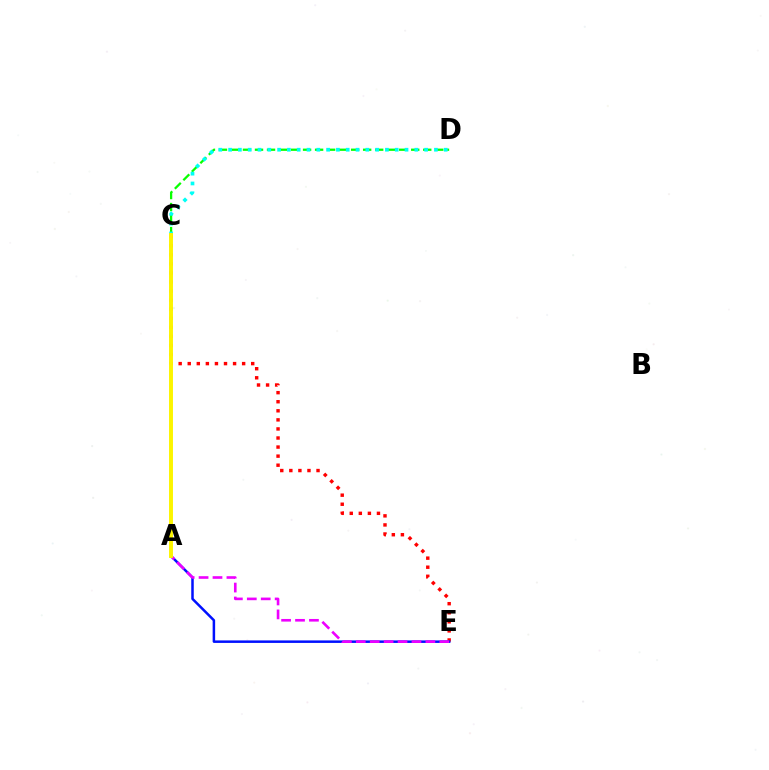{('C', 'D'): [{'color': '#08ff00', 'line_style': 'dashed', 'thickness': 1.63}, {'color': '#00fff6', 'line_style': 'dotted', 'thickness': 2.66}], ('C', 'E'): [{'color': '#ff0000', 'line_style': 'dotted', 'thickness': 2.46}], ('A', 'E'): [{'color': '#0010ff', 'line_style': 'solid', 'thickness': 1.8}, {'color': '#ee00ff', 'line_style': 'dashed', 'thickness': 1.89}], ('A', 'C'): [{'color': '#fcf500', 'line_style': 'solid', 'thickness': 2.84}]}